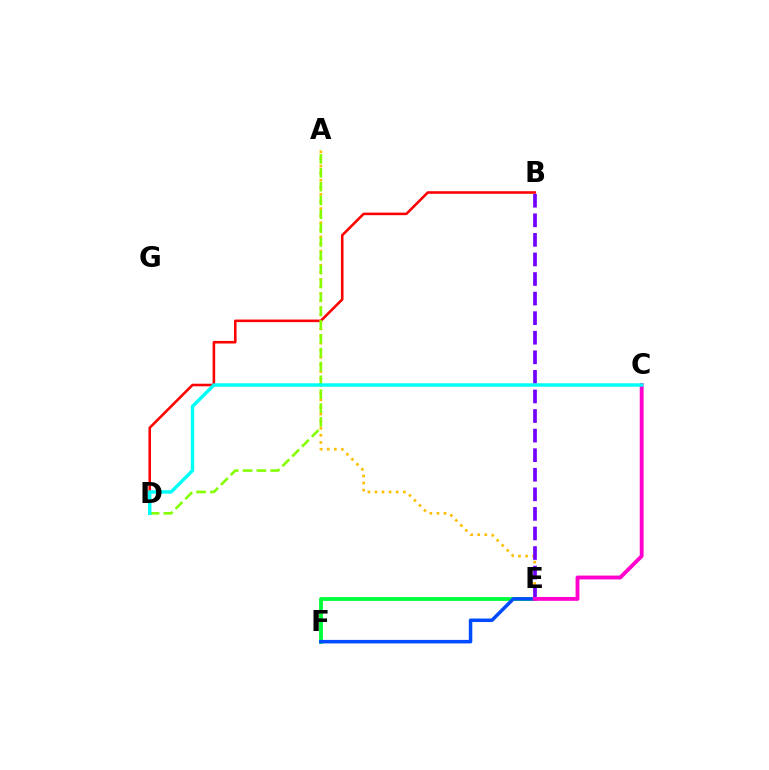{('B', 'D'): [{'color': '#ff0000', 'line_style': 'solid', 'thickness': 1.85}], ('E', 'F'): [{'color': '#00ff39', 'line_style': 'solid', 'thickness': 2.77}, {'color': '#004bff', 'line_style': 'solid', 'thickness': 2.53}], ('A', 'E'): [{'color': '#ffbd00', 'line_style': 'dotted', 'thickness': 1.93}], ('A', 'D'): [{'color': '#84ff00', 'line_style': 'dashed', 'thickness': 1.88}], ('B', 'E'): [{'color': '#7200ff', 'line_style': 'dashed', 'thickness': 2.66}], ('C', 'E'): [{'color': '#ff00cf', 'line_style': 'solid', 'thickness': 2.77}], ('C', 'D'): [{'color': '#00fff6', 'line_style': 'solid', 'thickness': 2.47}]}